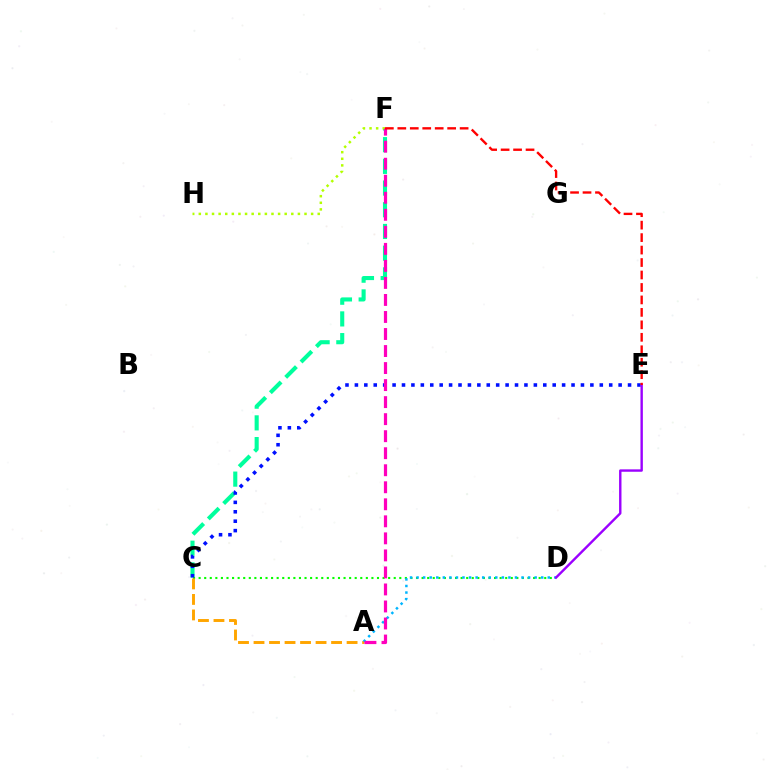{('C', 'F'): [{'color': '#00ff9d', 'line_style': 'dashed', 'thickness': 2.95}], ('C', 'D'): [{'color': '#08ff00', 'line_style': 'dotted', 'thickness': 1.51}], ('A', 'C'): [{'color': '#ffa500', 'line_style': 'dashed', 'thickness': 2.11}], ('A', 'D'): [{'color': '#00b5ff', 'line_style': 'dotted', 'thickness': 1.78}], ('F', 'H'): [{'color': '#b3ff00', 'line_style': 'dotted', 'thickness': 1.79}], ('C', 'E'): [{'color': '#0010ff', 'line_style': 'dotted', 'thickness': 2.56}], ('D', 'E'): [{'color': '#9b00ff', 'line_style': 'solid', 'thickness': 1.73}], ('A', 'F'): [{'color': '#ff00bd', 'line_style': 'dashed', 'thickness': 2.31}], ('E', 'F'): [{'color': '#ff0000', 'line_style': 'dashed', 'thickness': 1.69}]}